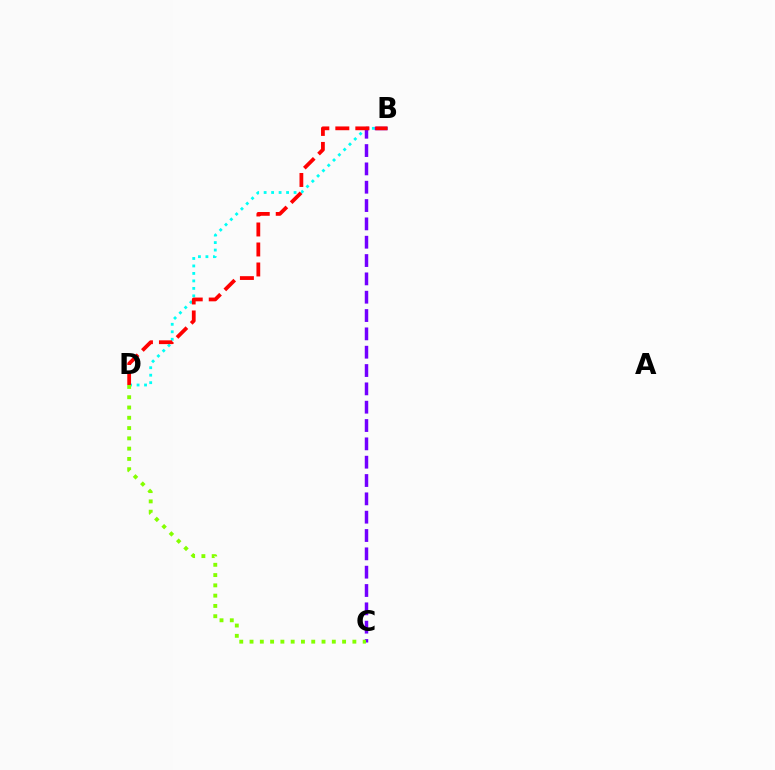{('B', 'D'): [{'color': '#00fff6', 'line_style': 'dotted', 'thickness': 2.03}, {'color': '#ff0000', 'line_style': 'dashed', 'thickness': 2.72}], ('B', 'C'): [{'color': '#7200ff', 'line_style': 'dashed', 'thickness': 2.49}], ('C', 'D'): [{'color': '#84ff00', 'line_style': 'dotted', 'thickness': 2.79}]}